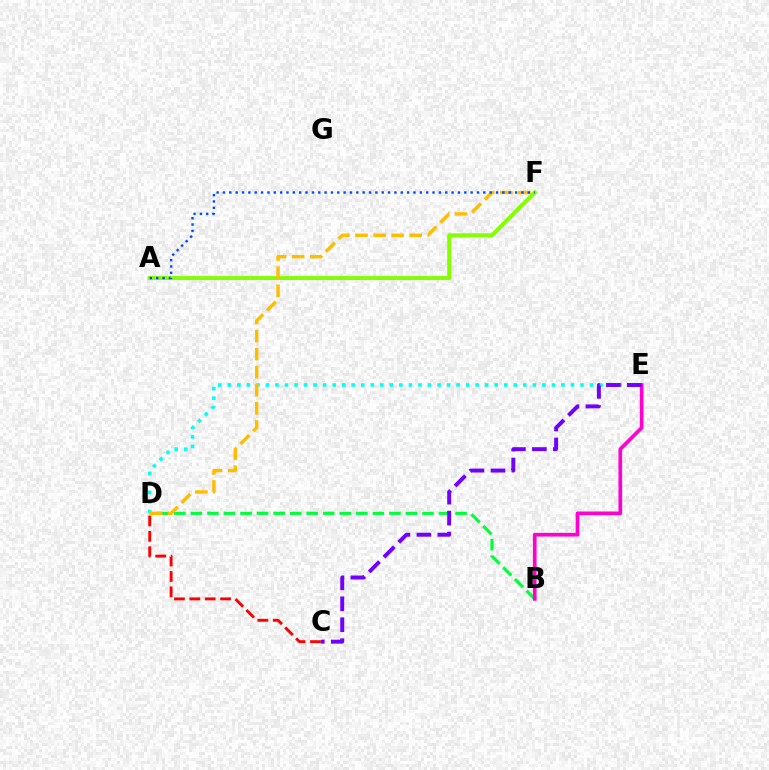{('A', 'F'): [{'color': '#84ff00', 'line_style': 'solid', 'thickness': 2.85}, {'color': '#004bff', 'line_style': 'dotted', 'thickness': 1.73}], ('B', 'D'): [{'color': '#00ff39', 'line_style': 'dashed', 'thickness': 2.25}], ('C', 'D'): [{'color': '#ff0000', 'line_style': 'dashed', 'thickness': 2.09}], ('D', 'E'): [{'color': '#00fff6', 'line_style': 'dotted', 'thickness': 2.59}], ('B', 'E'): [{'color': '#ff00cf', 'line_style': 'solid', 'thickness': 2.64}], ('C', 'E'): [{'color': '#7200ff', 'line_style': 'dashed', 'thickness': 2.85}], ('D', 'F'): [{'color': '#ffbd00', 'line_style': 'dashed', 'thickness': 2.45}]}